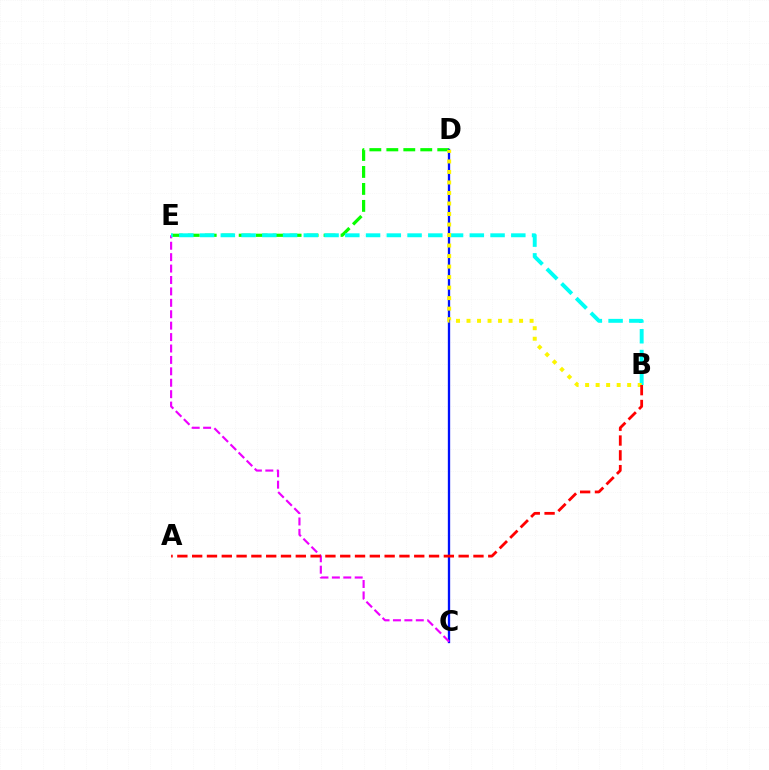{('D', 'E'): [{'color': '#08ff00', 'line_style': 'dashed', 'thickness': 2.31}], ('C', 'D'): [{'color': '#0010ff', 'line_style': 'solid', 'thickness': 1.67}], ('C', 'E'): [{'color': '#ee00ff', 'line_style': 'dashed', 'thickness': 1.55}], ('B', 'E'): [{'color': '#00fff6', 'line_style': 'dashed', 'thickness': 2.82}], ('B', 'D'): [{'color': '#fcf500', 'line_style': 'dotted', 'thickness': 2.86}], ('A', 'B'): [{'color': '#ff0000', 'line_style': 'dashed', 'thickness': 2.01}]}